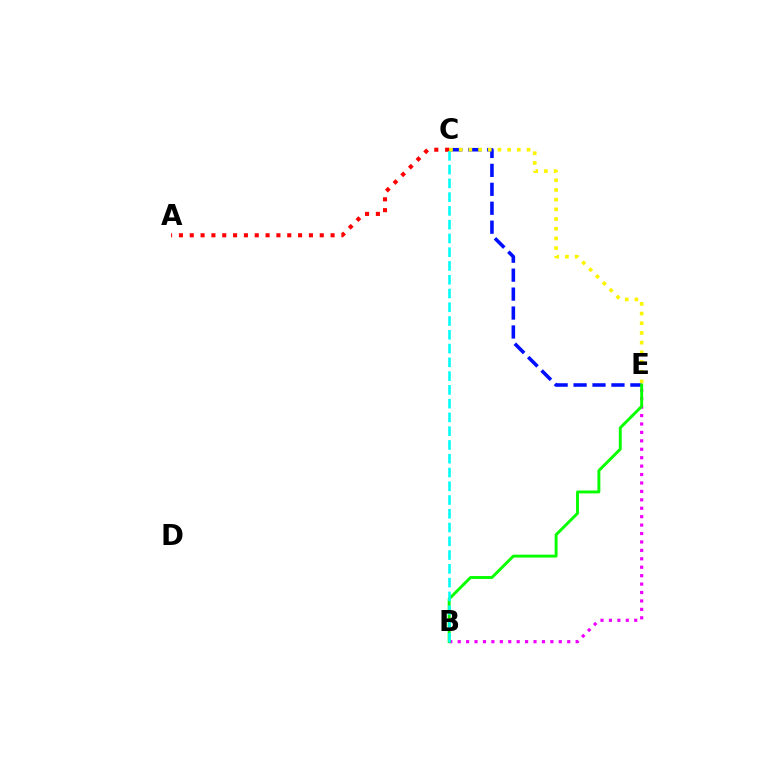{('B', 'E'): [{'color': '#ee00ff', 'line_style': 'dotted', 'thickness': 2.29}, {'color': '#08ff00', 'line_style': 'solid', 'thickness': 2.1}], ('C', 'E'): [{'color': '#0010ff', 'line_style': 'dashed', 'thickness': 2.57}, {'color': '#fcf500', 'line_style': 'dotted', 'thickness': 2.63}], ('A', 'C'): [{'color': '#ff0000', 'line_style': 'dotted', 'thickness': 2.94}], ('B', 'C'): [{'color': '#00fff6', 'line_style': 'dashed', 'thickness': 1.87}]}